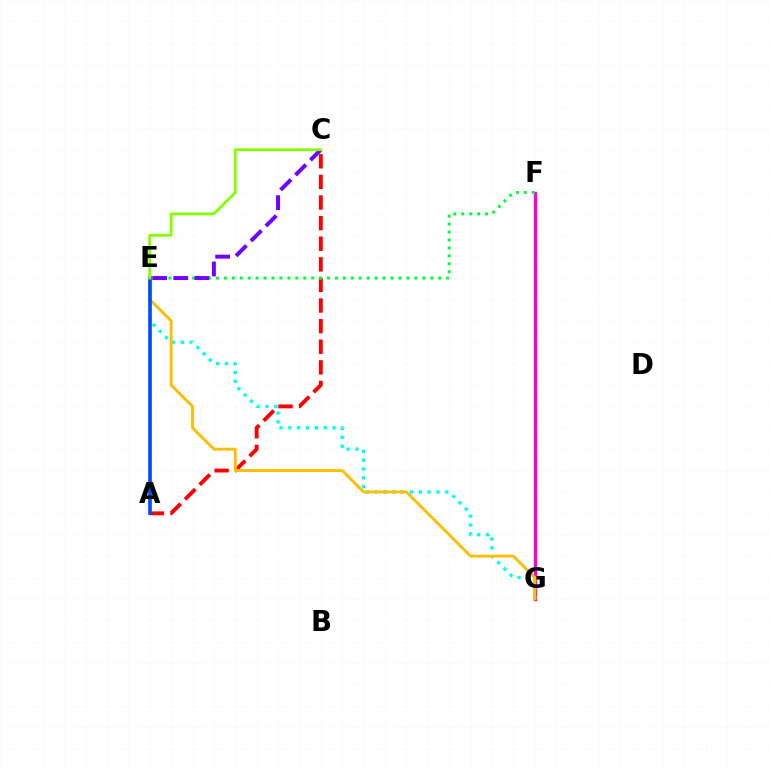{('F', 'G'): [{'color': '#ff00cf', 'line_style': 'solid', 'thickness': 2.46}], ('A', 'C'): [{'color': '#ff0000', 'line_style': 'dashed', 'thickness': 2.8}], ('E', 'G'): [{'color': '#00fff6', 'line_style': 'dotted', 'thickness': 2.4}, {'color': '#ffbd00', 'line_style': 'solid', 'thickness': 2.07}], ('A', 'E'): [{'color': '#004bff', 'line_style': 'solid', 'thickness': 2.62}], ('E', 'F'): [{'color': '#00ff39', 'line_style': 'dotted', 'thickness': 2.16}], ('C', 'E'): [{'color': '#7200ff', 'line_style': 'dashed', 'thickness': 2.87}, {'color': '#84ff00', 'line_style': 'solid', 'thickness': 1.99}]}